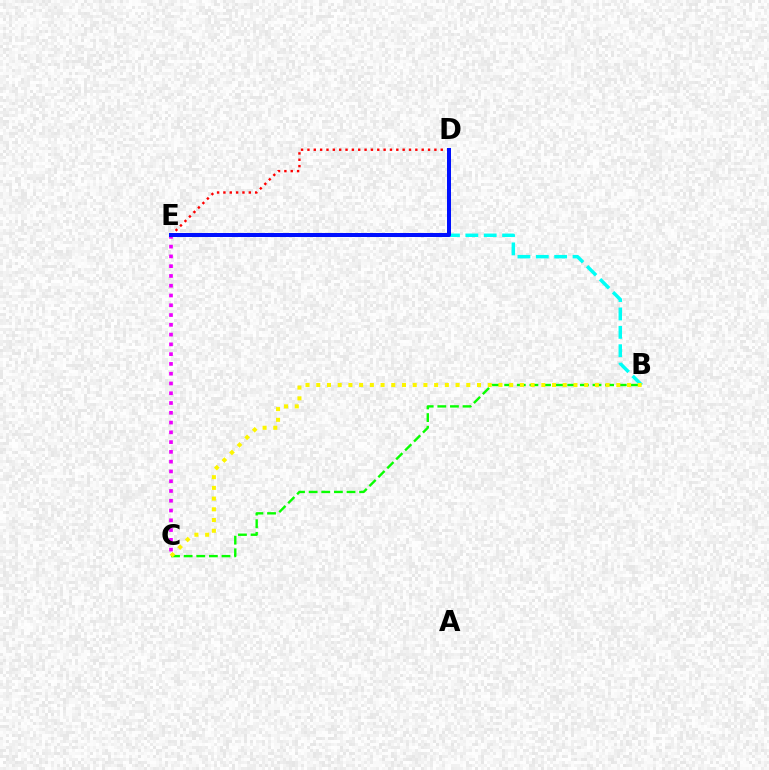{('B', 'E'): [{'color': '#00fff6', 'line_style': 'dashed', 'thickness': 2.5}], ('C', 'E'): [{'color': '#ee00ff', 'line_style': 'dotted', 'thickness': 2.66}], ('B', 'C'): [{'color': '#08ff00', 'line_style': 'dashed', 'thickness': 1.71}, {'color': '#fcf500', 'line_style': 'dotted', 'thickness': 2.91}], ('D', 'E'): [{'color': '#ff0000', 'line_style': 'dotted', 'thickness': 1.72}, {'color': '#0010ff', 'line_style': 'solid', 'thickness': 2.87}]}